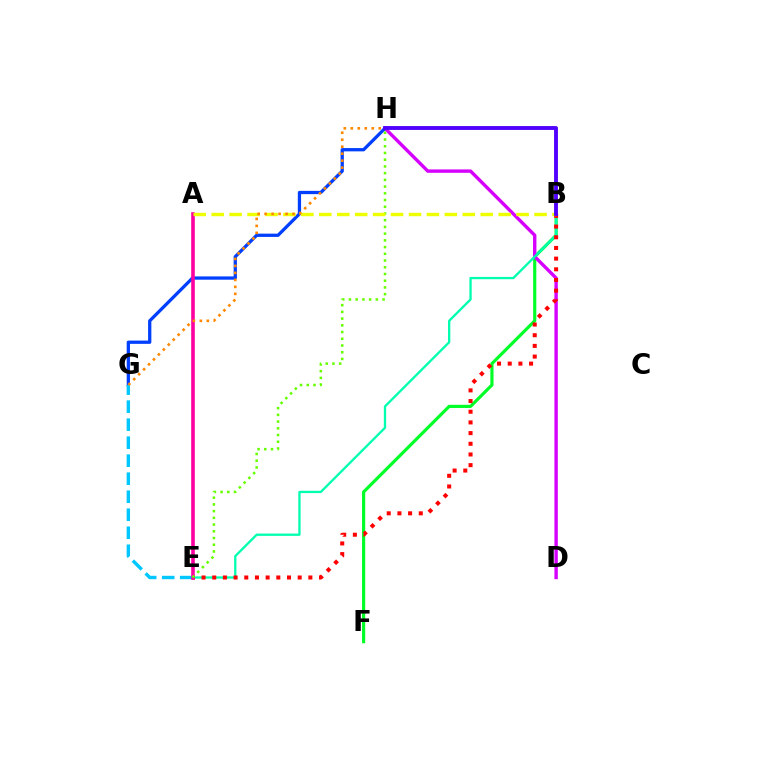{('B', 'F'): [{'color': '#00ff27', 'line_style': 'solid', 'thickness': 2.28}], ('D', 'H'): [{'color': '#d600ff', 'line_style': 'solid', 'thickness': 2.44}], ('G', 'H'): [{'color': '#003fff', 'line_style': 'solid', 'thickness': 2.35}, {'color': '#ff8800', 'line_style': 'dotted', 'thickness': 1.9}], ('B', 'E'): [{'color': '#00ffaf', 'line_style': 'solid', 'thickness': 1.66}, {'color': '#ff0000', 'line_style': 'dotted', 'thickness': 2.9}], ('E', 'G'): [{'color': '#00c7ff', 'line_style': 'dashed', 'thickness': 2.45}], ('A', 'E'): [{'color': '#ff00a0', 'line_style': 'solid', 'thickness': 2.6}], ('E', 'H'): [{'color': '#66ff00', 'line_style': 'dotted', 'thickness': 1.83}], ('A', 'B'): [{'color': '#eeff00', 'line_style': 'dashed', 'thickness': 2.44}], ('B', 'H'): [{'color': '#4f00ff', 'line_style': 'solid', 'thickness': 2.78}]}